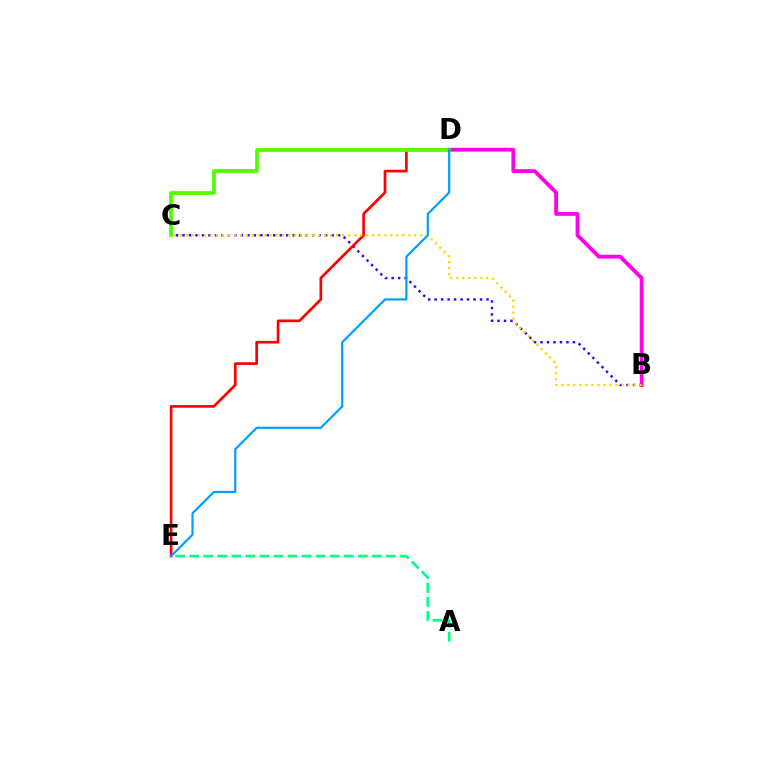{('B', 'C'): [{'color': '#3700ff', 'line_style': 'dotted', 'thickness': 1.76}, {'color': '#ffd500', 'line_style': 'dotted', 'thickness': 1.63}], ('D', 'E'): [{'color': '#ff0000', 'line_style': 'solid', 'thickness': 1.93}, {'color': '#009eff', 'line_style': 'solid', 'thickness': 1.58}], ('B', 'D'): [{'color': '#ff00ed', 'line_style': 'solid', 'thickness': 2.75}], ('C', 'D'): [{'color': '#4fff00', 'line_style': 'solid', 'thickness': 2.71}], ('A', 'E'): [{'color': '#00ff86', 'line_style': 'dashed', 'thickness': 1.91}]}